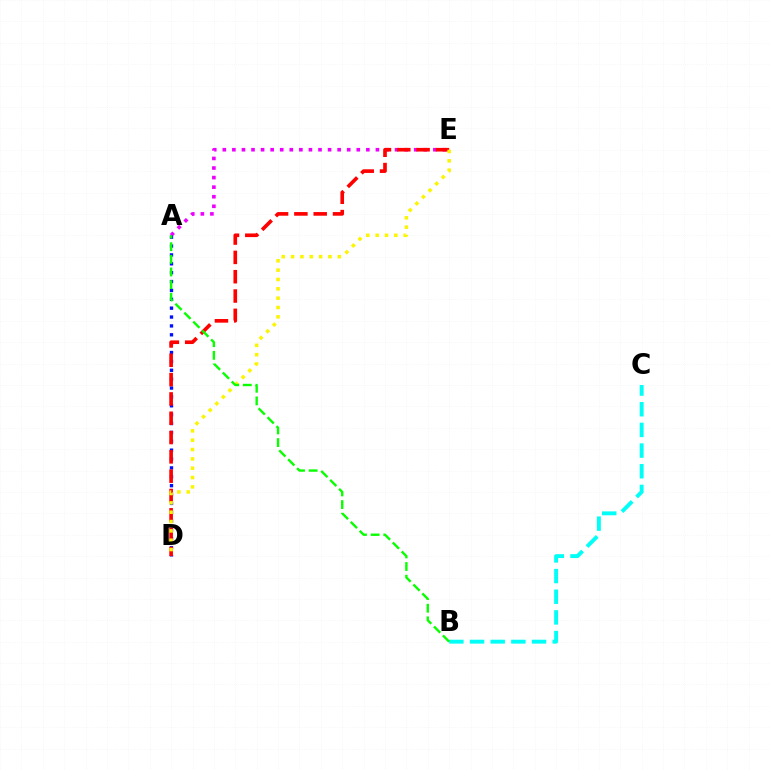{('A', 'E'): [{'color': '#ee00ff', 'line_style': 'dotted', 'thickness': 2.6}], ('B', 'C'): [{'color': '#00fff6', 'line_style': 'dashed', 'thickness': 2.81}], ('A', 'D'): [{'color': '#0010ff', 'line_style': 'dotted', 'thickness': 2.41}], ('D', 'E'): [{'color': '#ff0000', 'line_style': 'dashed', 'thickness': 2.62}, {'color': '#fcf500', 'line_style': 'dotted', 'thickness': 2.54}], ('A', 'B'): [{'color': '#08ff00', 'line_style': 'dashed', 'thickness': 1.72}]}